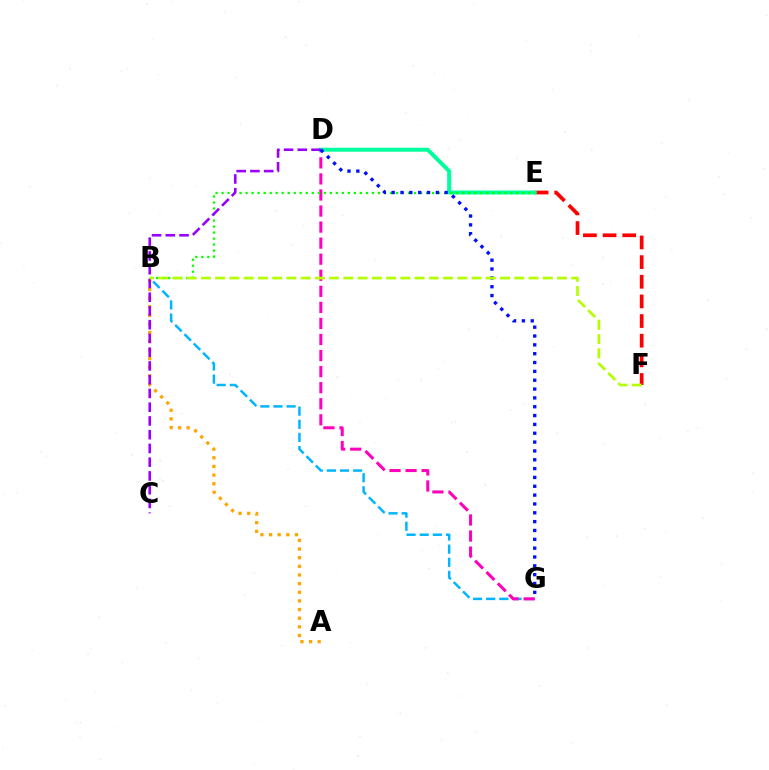{('B', 'G'): [{'color': '#00b5ff', 'line_style': 'dashed', 'thickness': 1.78}], ('E', 'F'): [{'color': '#ff0000', 'line_style': 'dashed', 'thickness': 2.67}], ('D', 'G'): [{'color': '#ff00bd', 'line_style': 'dashed', 'thickness': 2.18}, {'color': '#0010ff', 'line_style': 'dotted', 'thickness': 2.4}], ('D', 'E'): [{'color': '#00ff9d', 'line_style': 'solid', 'thickness': 2.88}], ('A', 'B'): [{'color': '#ffa500', 'line_style': 'dotted', 'thickness': 2.35}], ('B', 'E'): [{'color': '#08ff00', 'line_style': 'dotted', 'thickness': 1.63}], ('C', 'D'): [{'color': '#9b00ff', 'line_style': 'dashed', 'thickness': 1.87}], ('B', 'F'): [{'color': '#b3ff00', 'line_style': 'dashed', 'thickness': 1.93}]}